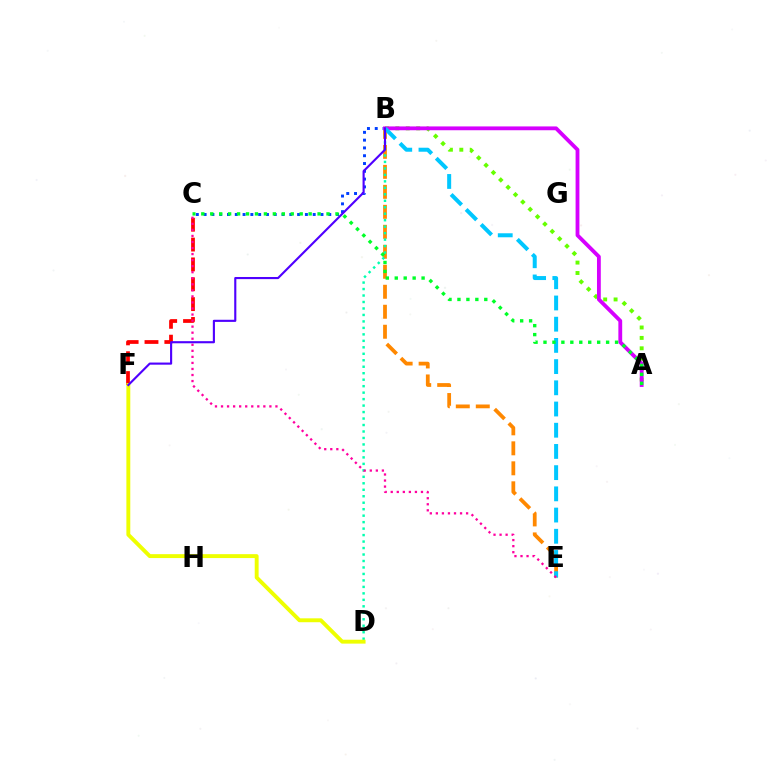{('C', 'F'): [{'color': '#ff0000', 'line_style': 'dashed', 'thickness': 2.7}], ('B', 'E'): [{'color': '#ff8800', 'line_style': 'dashed', 'thickness': 2.72}, {'color': '#00c7ff', 'line_style': 'dashed', 'thickness': 2.88}], ('A', 'B'): [{'color': '#66ff00', 'line_style': 'dotted', 'thickness': 2.83}, {'color': '#d600ff', 'line_style': 'solid', 'thickness': 2.75}], ('B', 'C'): [{'color': '#003fff', 'line_style': 'dotted', 'thickness': 2.12}], ('B', 'D'): [{'color': '#00ffaf', 'line_style': 'dotted', 'thickness': 1.76}], ('D', 'F'): [{'color': '#eeff00', 'line_style': 'solid', 'thickness': 2.81}], ('C', 'E'): [{'color': '#ff00a0', 'line_style': 'dotted', 'thickness': 1.64}], ('A', 'C'): [{'color': '#00ff27', 'line_style': 'dotted', 'thickness': 2.43}], ('B', 'F'): [{'color': '#4f00ff', 'line_style': 'solid', 'thickness': 1.53}]}